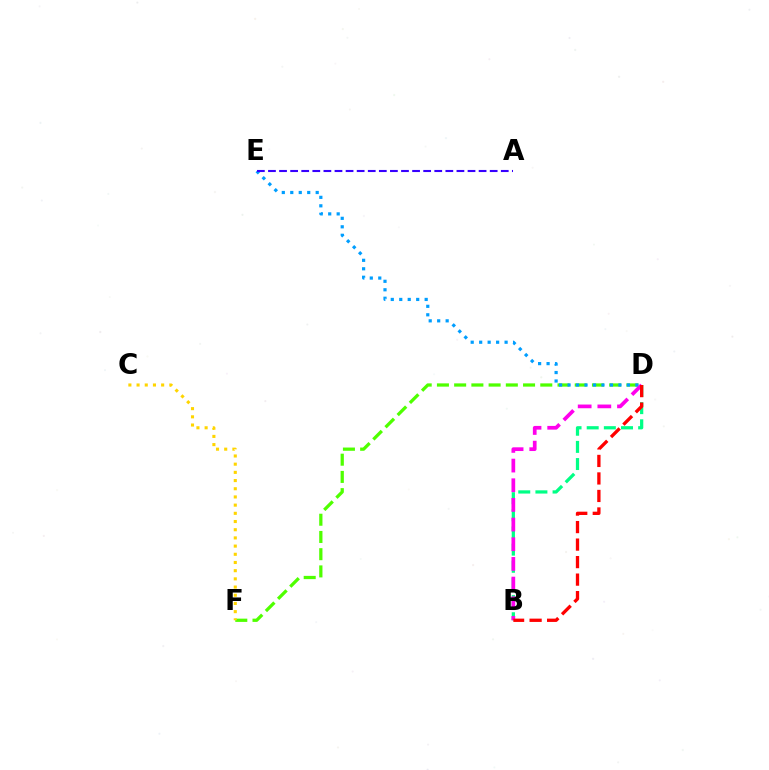{('D', 'F'): [{'color': '#4fff00', 'line_style': 'dashed', 'thickness': 2.34}], ('D', 'E'): [{'color': '#009eff', 'line_style': 'dotted', 'thickness': 2.3}], ('B', 'D'): [{'color': '#00ff86', 'line_style': 'dashed', 'thickness': 2.33}, {'color': '#ff00ed', 'line_style': 'dashed', 'thickness': 2.67}, {'color': '#ff0000', 'line_style': 'dashed', 'thickness': 2.38}], ('A', 'E'): [{'color': '#3700ff', 'line_style': 'dashed', 'thickness': 1.51}], ('C', 'F'): [{'color': '#ffd500', 'line_style': 'dotted', 'thickness': 2.23}]}